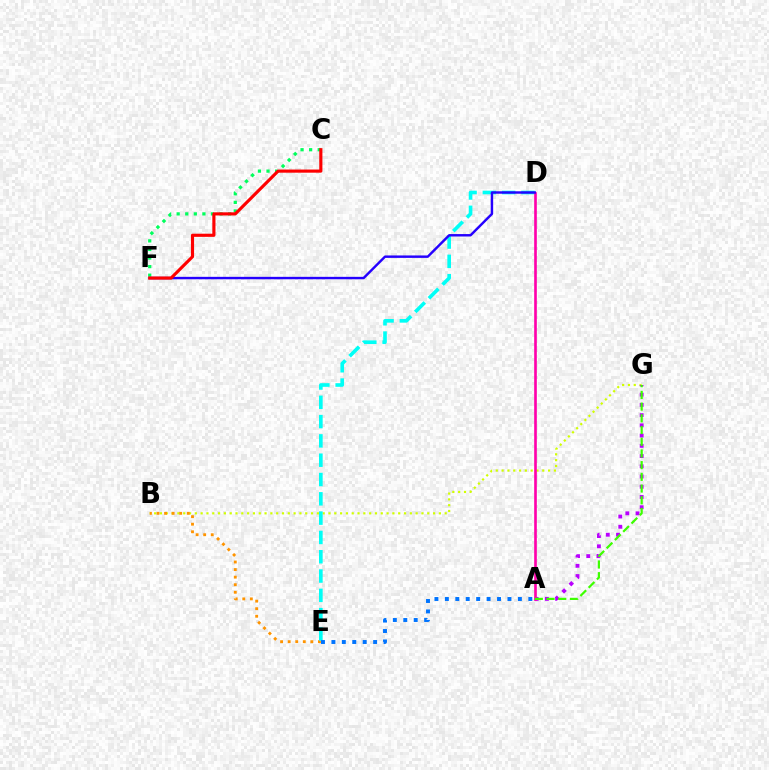{('B', 'G'): [{'color': '#d1ff00', 'line_style': 'dotted', 'thickness': 1.58}], ('B', 'E'): [{'color': '#ff9400', 'line_style': 'dotted', 'thickness': 2.05}], ('D', 'E'): [{'color': '#00fff6', 'line_style': 'dashed', 'thickness': 2.62}], ('A', 'G'): [{'color': '#b900ff', 'line_style': 'dotted', 'thickness': 2.78}, {'color': '#3dff00', 'line_style': 'dashed', 'thickness': 1.59}], ('A', 'D'): [{'color': '#ff00ac', 'line_style': 'solid', 'thickness': 1.91}], ('A', 'E'): [{'color': '#0074ff', 'line_style': 'dotted', 'thickness': 2.83}], ('C', 'F'): [{'color': '#00ff5c', 'line_style': 'dotted', 'thickness': 2.33}, {'color': '#ff0000', 'line_style': 'solid', 'thickness': 2.26}], ('D', 'F'): [{'color': '#2500ff', 'line_style': 'solid', 'thickness': 1.75}]}